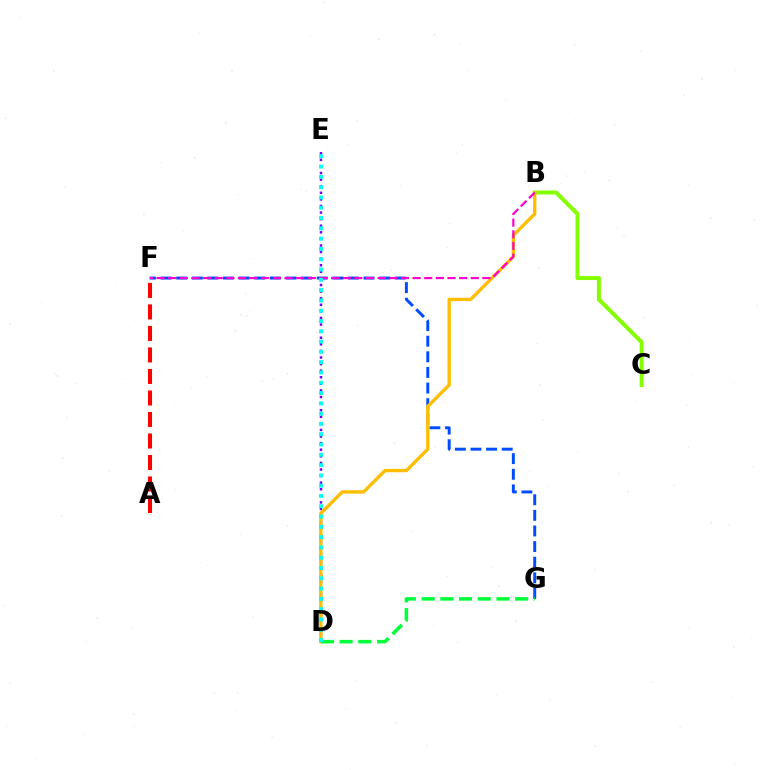{('F', 'G'): [{'color': '#004bff', 'line_style': 'dashed', 'thickness': 2.12}], ('B', 'C'): [{'color': '#84ff00', 'line_style': 'solid', 'thickness': 2.88}], ('D', 'E'): [{'color': '#7200ff', 'line_style': 'dotted', 'thickness': 1.79}, {'color': '#00fff6', 'line_style': 'dotted', 'thickness': 2.8}], ('B', 'D'): [{'color': '#ffbd00', 'line_style': 'solid', 'thickness': 2.41}], ('B', 'F'): [{'color': '#ff00cf', 'line_style': 'dashed', 'thickness': 1.58}], ('A', 'F'): [{'color': '#ff0000', 'line_style': 'dashed', 'thickness': 2.92}], ('D', 'G'): [{'color': '#00ff39', 'line_style': 'dashed', 'thickness': 2.54}]}